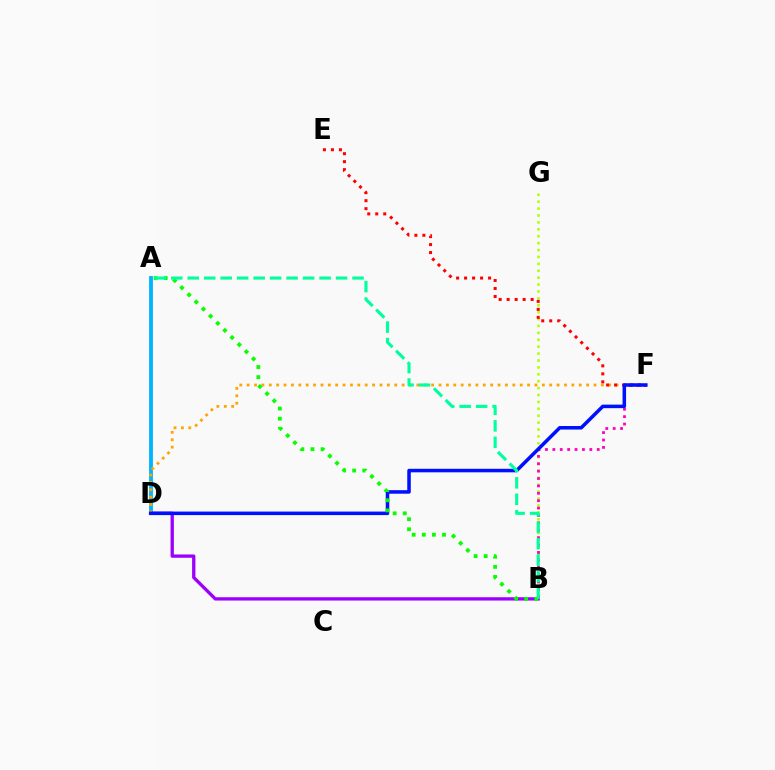{('A', 'D'): [{'color': '#00b5ff', 'line_style': 'solid', 'thickness': 2.77}], ('B', 'D'): [{'color': '#9b00ff', 'line_style': 'solid', 'thickness': 2.38}], ('D', 'F'): [{'color': '#ffa500', 'line_style': 'dotted', 'thickness': 2.01}, {'color': '#0010ff', 'line_style': 'solid', 'thickness': 2.55}], ('B', 'G'): [{'color': '#b3ff00', 'line_style': 'dotted', 'thickness': 1.88}], ('E', 'F'): [{'color': '#ff0000', 'line_style': 'dotted', 'thickness': 2.17}], ('B', 'F'): [{'color': '#ff00bd', 'line_style': 'dotted', 'thickness': 2.01}], ('A', 'B'): [{'color': '#08ff00', 'line_style': 'dotted', 'thickness': 2.74}, {'color': '#00ff9d', 'line_style': 'dashed', 'thickness': 2.24}]}